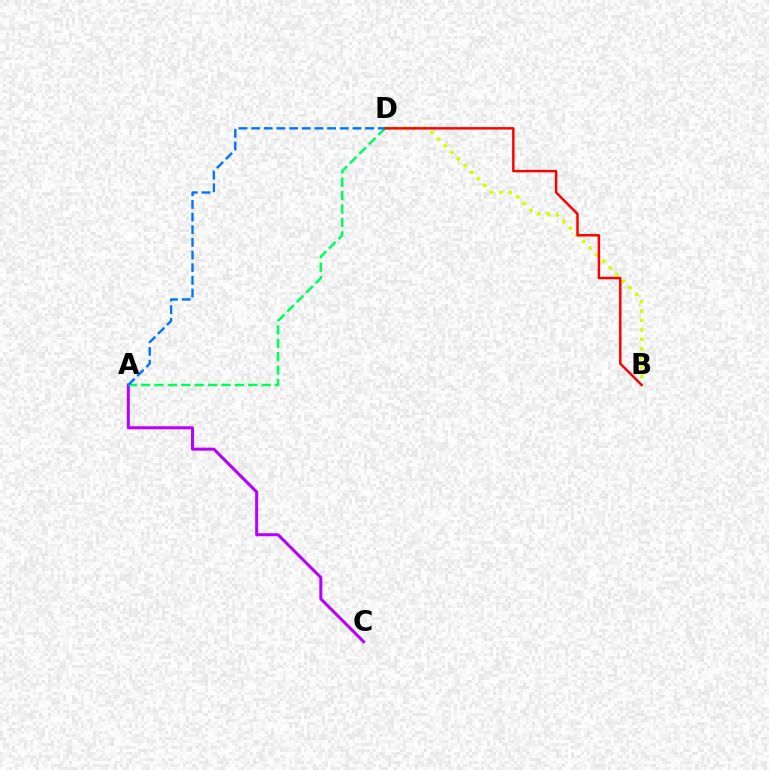{('A', 'C'): [{'color': '#b900ff', 'line_style': 'solid', 'thickness': 2.18}], ('B', 'D'): [{'color': '#d1ff00', 'line_style': 'dotted', 'thickness': 2.55}, {'color': '#ff0000', 'line_style': 'solid', 'thickness': 1.76}], ('A', 'D'): [{'color': '#00ff5c', 'line_style': 'dashed', 'thickness': 1.82}, {'color': '#0074ff', 'line_style': 'dashed', 'thickness': 1.72}]}